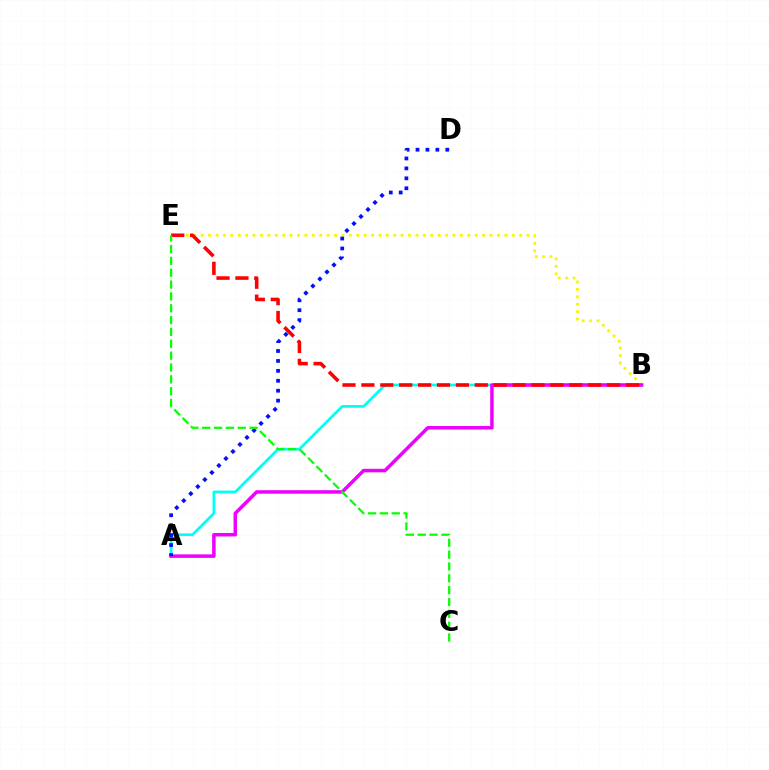{('B', 'E'): [{'color': '#fcf500', 'line_style': 'dotted', 'thickness': 2.01}, {'color': '#ff0000', 'line_style': 'dashed', 'thickness': 2.57}], ('A', 'B'): [{'color': '#00fff6', 'line_style': 'solid', 'thickness': 1.97}, {'color': '#ee00ff', 'line_style': 'solid', 'thickness': 2.51}], ('A', 'D'): [{'color': '#0010ff', 'line_style': 'dotted', 'thickness': 2.7}], ('C', 'E'): [{'color': '#08ff00', 'line_style': 'dashed', 'thickness': 1.61}]}